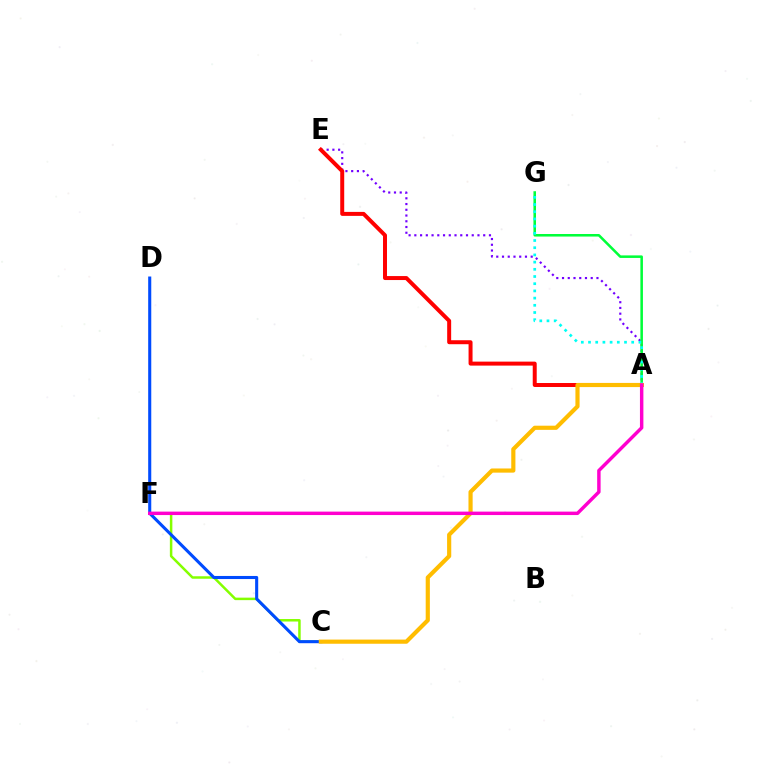{('C', 'F'): [{'color': '#84ff00', 'line_style': 'solid', 'thickness': 1.8}], ('A', 'E'): [{'color': '#7200ff', 'line_style': 'dotted', 'thickness': 1.56}, {'color': '#ff0000', 'line_style': 'solid', 'thickness': 2.86}], ('A', 'G'): [{'color': '#00ff39', 'line_style': 'solid', 'thickness': 1.83}, {'color': '#00fff6', 'line_style': 'dotted', 'thickness': 1.96}], ('C', 'D'): [{'color': '#004bff', 'line_style': 'solid', 'thickness': 2.22}], ('A', 'C'): [{'color': '#ffbd00', 'line_style': 'solid', 'thickness': 2.99}], ('A', 'F'): [{'color': '#ff00cf', 'line_style': 'solid', 'thickness': 2.48}]}